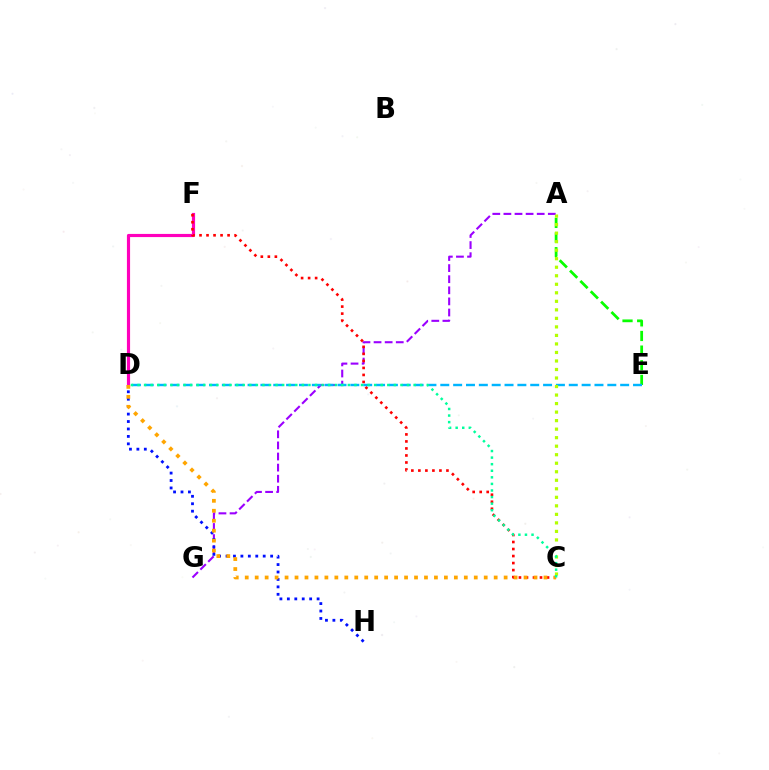{('A', 'E'): [{'color': '#08ff00', 'line_style': 'dashed', 'thickness': 1.99}], ('A', 'G'): [{'color': '#9b00ff', 'line_style': 'dashed', 'thickness': 1.51}], ('D', 'F'): [{'color': '#ff00bd', 'line_style': 'solid', 'thickness': 2.27}], ('C', 'F'): [{'color': '#ff0000', 'line_style': 'dotted', 'thickness': 1.91}], ('D', 'H'): [{'color': '#0010ff', 'line_style': 'dotted', 'thickness': 2.02}], ('D', 'E'): [{'color': '#00b5ff', 'line_style': 'dashed', 'thickness': 1.75}], ('A', 'C'): [{'color': '#b3ff00', 'line_style': 'dotted', 'thickness': 2.32}], ('C', 'D'): [{'color': '#ffa500', 'line_style': 'dotted', 'thickness': 2.71}, {'color': '#00ff9d', 'line_style': 'dotted', 'thickness': 1.79}]}